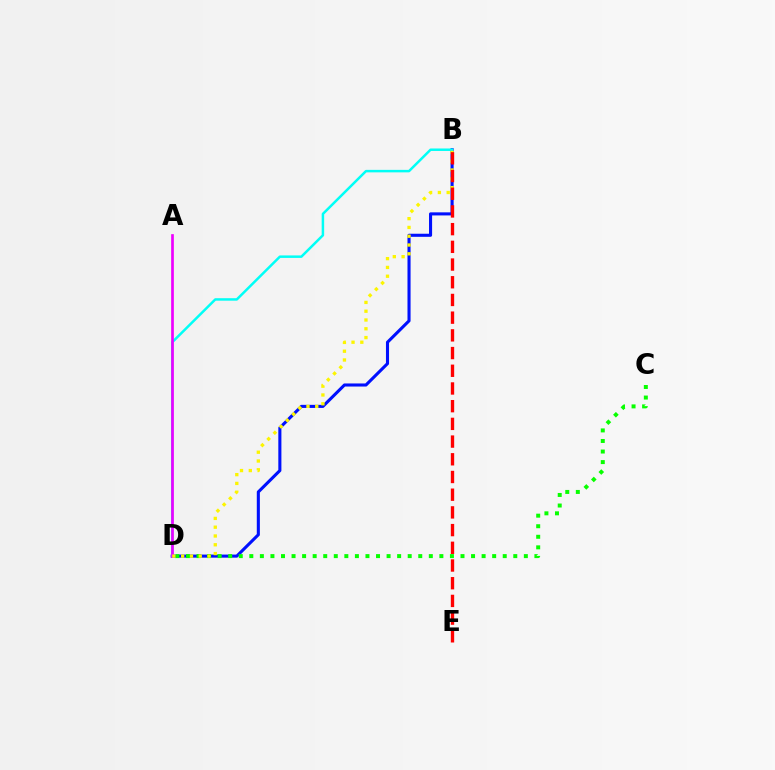{('B', 'D'): [{'color': '#0010ff', 'line_style': 'solid', 'thickness': 2.22}, {'color': '#00fff6', 'line_style': 'solid', 'thickness': 1.79}, {'color': '#fcf500', 'line_style': 'dotted', 'thickness': 2.39}], ('C', 'D'): [{'color': '#08ff00', 'line_style': 'dotted', 'thickness': 2.87}], ('A', 'D'): [{'color': '#ee00ff', 'line_style': 'solid', 'thickness': 1.93}], ('B', 'E'): [{'color': '#ff0000', 'line_style': 'dashed', 'thickness': 2.41}]}